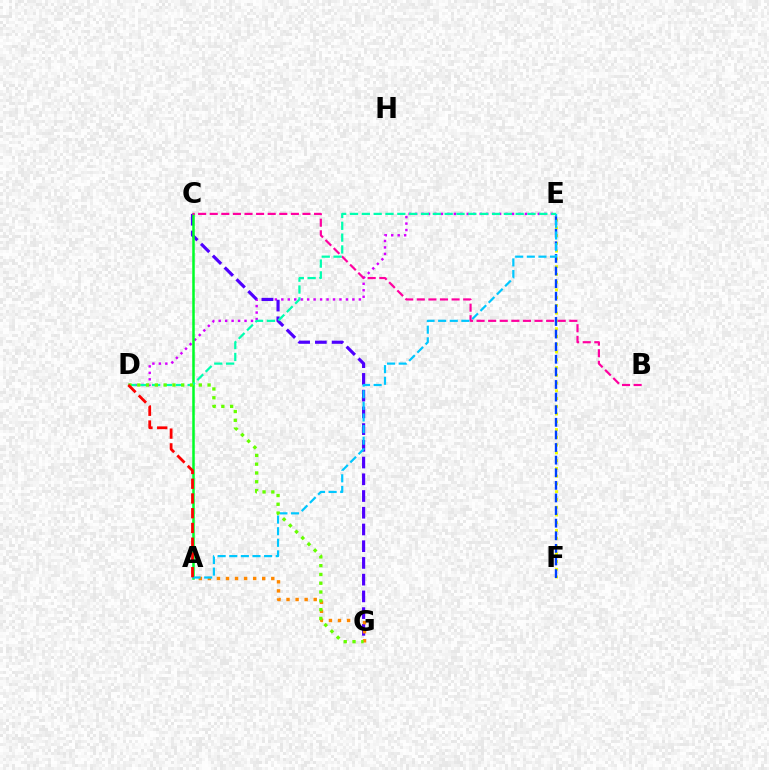{('D', 'E'): [{'color': '#d600ff', 'line_style': 'dotted', 'thickness': 1.76}, {'color': '#00ffaf', 'line_style': 'dashed', 'thickness': 1.61}], ('C', 'G'): [{'color': '#4f00ff', 'line_style': 'dashed', 'thickness': 2.27}], ('A', 'C'): [{'color': '#00ff27', 'line_style': 'solid', 'thickness': 1.81}], ('A', 'G'): [{'color': '#ff8800', 'line_style': 'dotted', 'thickness': 2.46}], ('E', 'F'): [{'color': '#eeff00', 'line_style': 'dotted', 'thickness': 2.11}, {'color': '#003fff', 'line_style': 'dashed', 'thickness': 1.71}], ('B', 'C'): [{'color': '#ff00a0', 'line_style': 'dashed', 'thickness': 1.57}], ('A', 'E'): [{'color': '#00c7ff', 'line_style': 'dashed', 'thickness': 1.58}], ('D', 'G'): [{'color': '#66ff00', 'line_style': 'dotted', 'thickness': 2.39}], ('A', 'D'): [{'color': '#ff0000', 'line_style': 'dashed', 'thickness': 2.0}]}